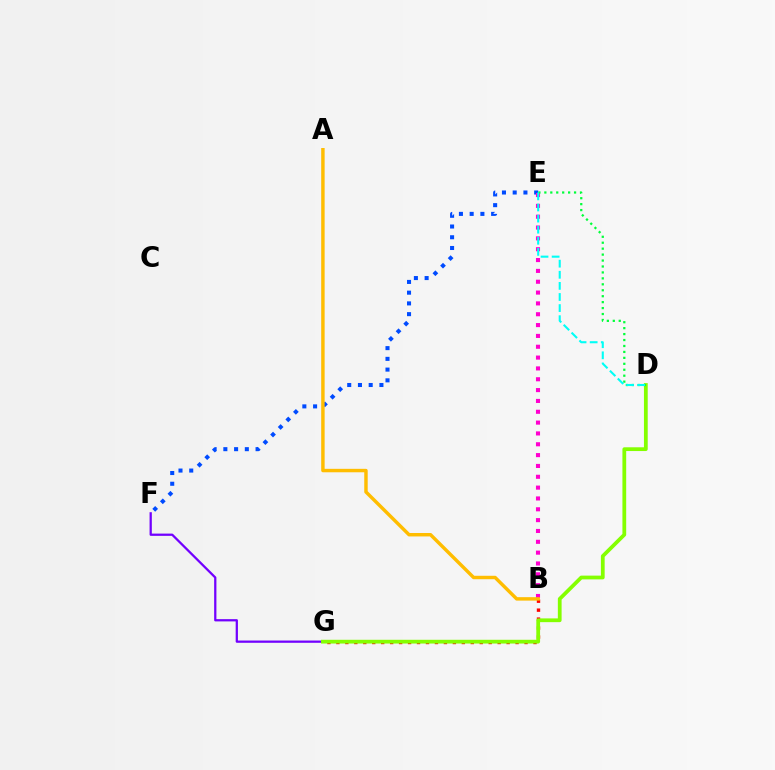{('F', 'G'): [{'color': '#7200ff', 'line_style': 'solid', 'thickness': 1.63}], ('E', 'F'): [{'color': '#004bff', 'line_style': 'dotted', 'thickness': 2.92}], ('B', 'G'): [{'color': '#ff0000', 'line_style': 'dotted', 'thickness': 2.43}], ('D', 'G'): [{'color': '#84ff00', 'line_style': 'solid', 'thickness': 2.71}], ('B', 'E'): [{'color': '#ff00cf', 'line_style': 'dotted', 'thickness': 2.94}], ('A', 'B'): [{'color': '#ffbd00', 'line_style': 'solid', 'thickness': 2.48}], ('D', 'E'): [{'color': '#00ff39', 'line_style': 'dotted', 'thickness': 1.61}, {'color': '#00fff6', 'line_style': 'dashed', 'thickness': 1.51}]}